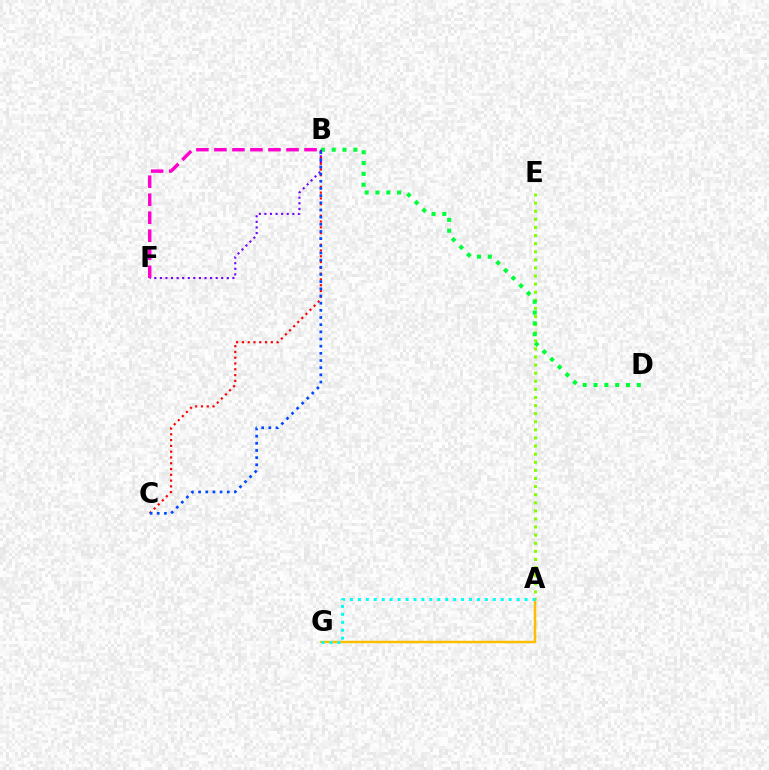{('A', 'G'): [{'color': '#ffbd00', 'line_style': 'solid', 'thickness': 1.78}, {'color': '#00fff6', 'line_style': 'dotted', 'thickness': 2.16}], ('A', 'E'): [{'color': '#84ff00', 'line_style': 'dotted', 'thickness': 2.2}], ('B', 'D'): [{'color': '#00ff39', 'line_style': 'dotted', 'thickness': 2.94}], ('B', 'F'): [{'color': '#7200ff', 'line_style': 'dotted', 'thickness': 1.52}, {'color': '#ff00cf', 'line_style': 'dashed', 'thickness': 2.45}], ('B', 'C'): [{'color': '#ff0000', 'line_style': 'dotted', 'thickness': 1.57}, {'color': '#004bff', 'line_style': 'dotted', 'thickness': 1.95}]}